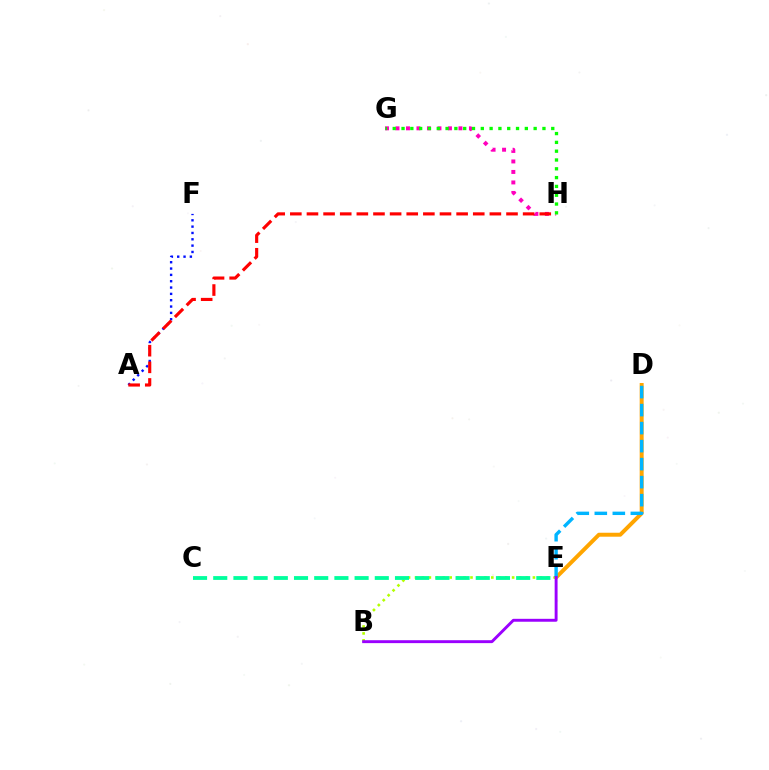{('G', 'H'): [{'color': '#ff00bd', 'line_style': 'dotted', 'thickness': 2.85}, {'color': '#08ff00', 'line_style': 'dotted', 'thickness': 2.39}], ('D', 'E'): [{'color': '#ffa500', 'line_style': 'solid', 'thickness': 2.85}, {'color': '#00b5ff', 'line_style': 'dashed', 'thickness': 2.45}], ('B', 'E'): [{'color': '#b3ff00', 'line_style': 'dotted', 'thickness': 1.88}, {'color': '#9b00ff', 'line_style': 'solid', 'thickness': 2.1}], ('C', 'E'): [{'color': '#00ff9d', 'line_style': 'dashed', 'thickness': 2.74}], ('A', 'F'): [{'color': '#0010ff', 'line_style': 'dotted', 'thickness': 1.72}], ('A', 'H'): [{'color': '#ff0000', 'line_style': 'dashed', 'thickness': 2.26}]}